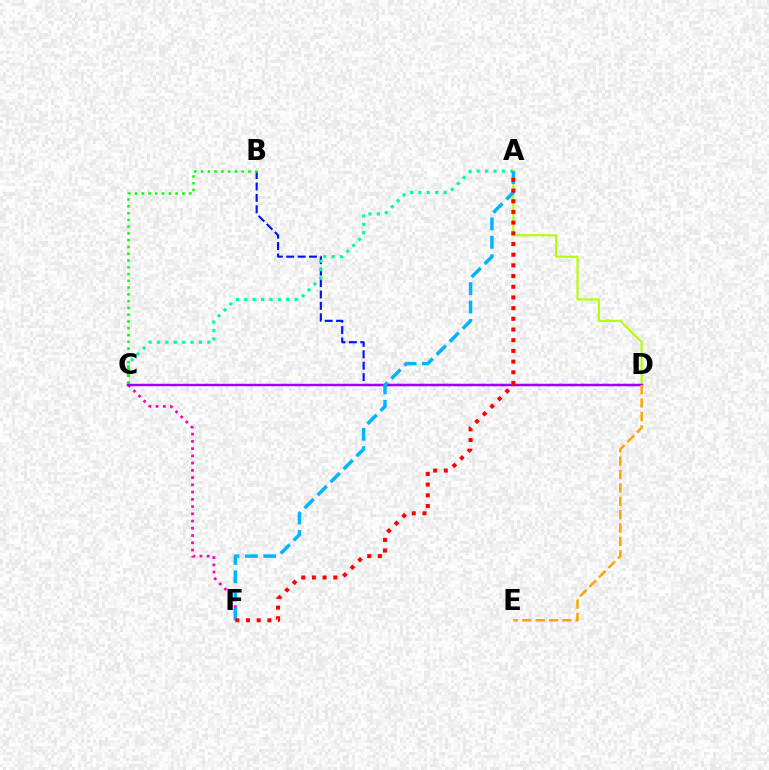{('B', 'D'): [{'color': '#0010ff', 'line_style': 'dashed', 'thickness': 1.55}], ('A', 'C'): [{'color': '#00ff9d', 'line_style': 'dotted', 'thickness': 2.28}], ('C', 'F'): [{'color': '#ff00bd', 'line_style': 'dotted', 'thickness': 1.97}], ('B', 'C'): [{'color': '#08ff00', 'line_style': 'dotted', 'thickness': 1.84}], ('A', 'D'): [{'color': '#b3ff00', 'line_style': 'solid', 'thickness': 1.53}], ('C', 'D'): [{'color': '#9b00ff', 'line_style': 'solid', 'thickness': 1.75}], ('A', 'F'): [{'color': '#00b5ff', 'line_style': 'dashed', 'thickness': 2.5}, {'color': '#ff0000', 'line_style': 'dotted', 'thickness': 2.9}], ('D', 'E'): [{'color': '#ffa500', 'line_style': 'dashed', 'thickness': 1.82}]}